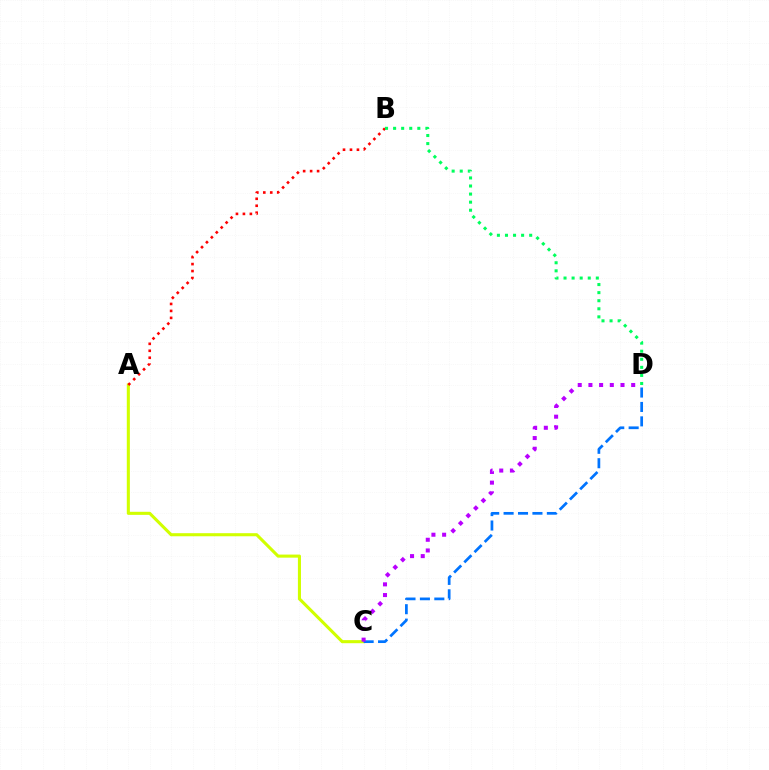{('A', 'C'): [{'color': '#d1ff00', 'line_style': 'solid', 'thickness': 2.22}], ('C', 'D'): [{'color': '#0074ff', 'line_style': 'dashed', 'thickness': 1.96}, {'color': '#b900ff', 'line_style': 'dotted', 'thickness': 2.9}], ('A', 'B'): [{'color': '#ff0000', 'line_style': 'dotted', 'thickness': 1.89}], ('B', 'D'): [{'color': '#00ff5c', 'line_style': 'dotted', 'thickness': 2.19}]}